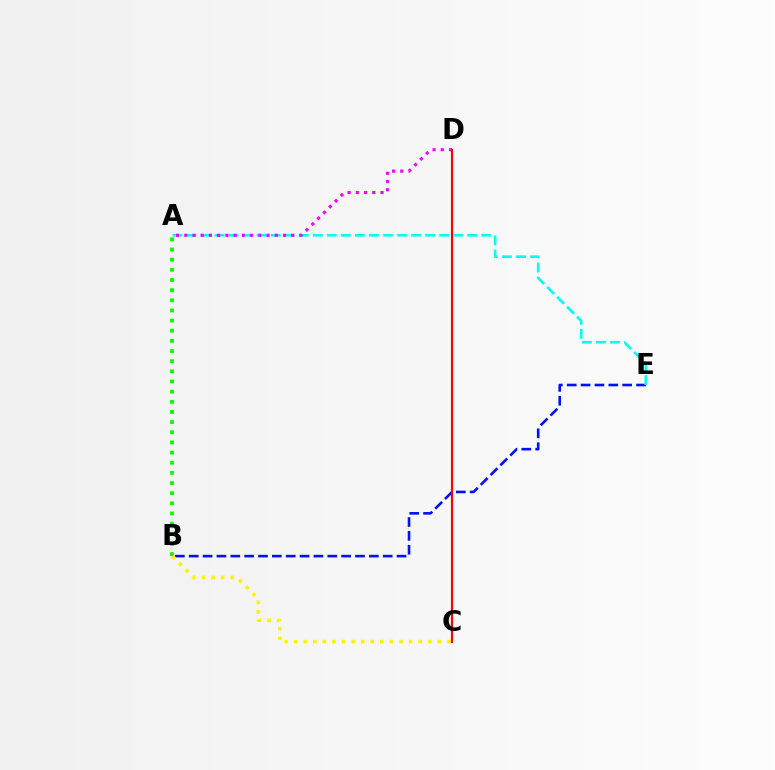{('A', 'B'): [{'color': '#08ff00', 'line_style': 'dotted', 'thickness': 2.76}], ('B', 'E'): [{'color': '#0010ff', 'line_style': 'dashed', 'thickness': 1.88}], ('B', 'C'): [{'color': '#fcf500', 'line_style': 'dotted', 'thickness': 2.6}], ('A', 'E'): [{'color': '#00fff6', 'line_style': 'dashed', 'thickness': 1.91}], ('A', 'D'): [{'color': '#ee00ff', 'line_style': 'dotted', 'thickness': 2.24}], ('C', 'D'): [{'color': '#ff0000', 'line_style': 'solid', 'thickness': 1.57}]}